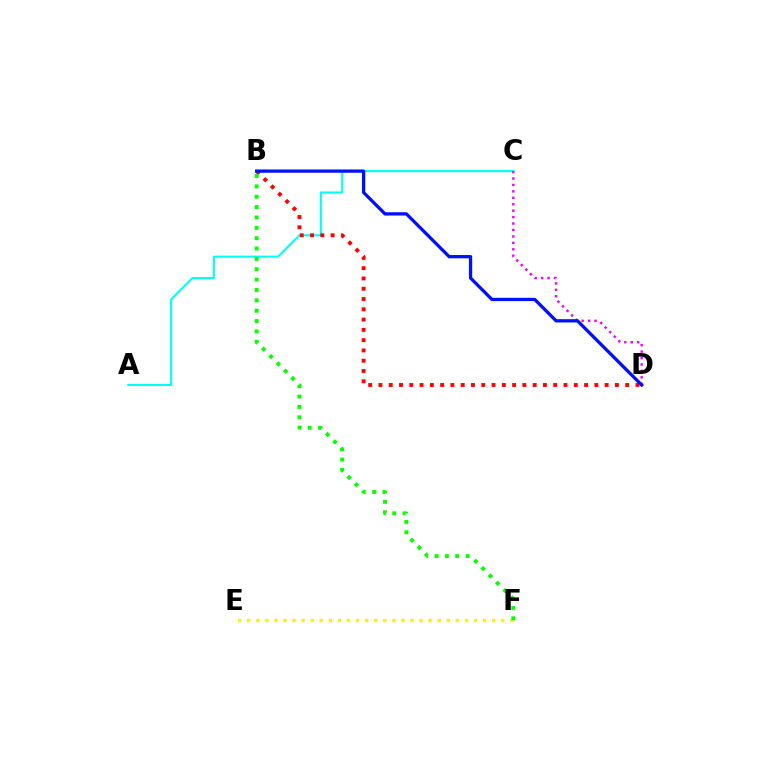{('A', 'C'): [{'color': '#00fff6', 'line_style': 'solid', 'thickness': 1.5}], ('B', 'D'): [{'color': '#ff0000', 'line_style': 'dotted', 'thickness': 2.79}, {'color': '#0010ff', 'line_style': 'solid', 'thickness': 2.36}], ('E', 'F'): [{'color': '#fcf500', 'line_style': 'dotted', 'thickness': 2.46}], ('C', 'D'): [{'color': '#ee00ff', 'line_style': 'dotted', 'thickness': 1.75}], ('B', 'F'): [{'color': '#08ff00', 'line_style': 'dotted', 'thickness': 2.81}]}